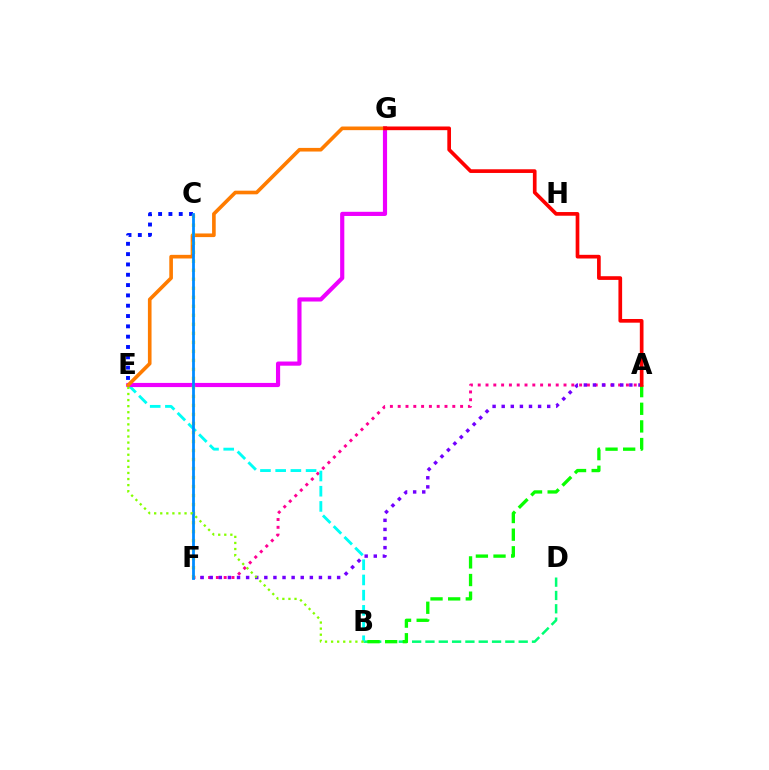{('A', 'F'): [{'color': '#ff0094', 'line_style': 'dotted', 'thickness': 2.12}, {'color': '#7200ff', 'line_style': 'dotted', 'thickness': 2.47}], ('B', 'D'): [{'color': '#00ff74', 'line_style': 'dashed', 'thickness': 1.81}], ('B', 'E'): [{'color': '#00fff6', 'line_style': 'dashed', 'thickness': 2.07}, {'color': '#84ff00', 'line_style': 'dotted', 'thickness': 1.65}], ('C', 'E'): [{'color': '#0010ff', 'line_style': 'dotted', 'thickness': 2.8}], ('E', 'G'): [{'color': '#ee00ff', 'line_style': 'solid', 'thickness': 3.0}, {'color': '#ff7c00', 'line_style': 'solid', 'thickness': 2.62}], ('C', 'F'): [{'color': '#fcf500', 'line_style': 'dotted', 'thickness': 2.45}, {'color': '#008cff', 'line_style': 'solid', 'thickness': 2.0}], ('A', 'B'): [{'color': '#08ff00', 'line_style': 'dashed', 'thickness': 2.39}], ('A', 'G'): [{'color': '#ff0000', 'line_style': 'solid', 'thickness': 2.65}]}